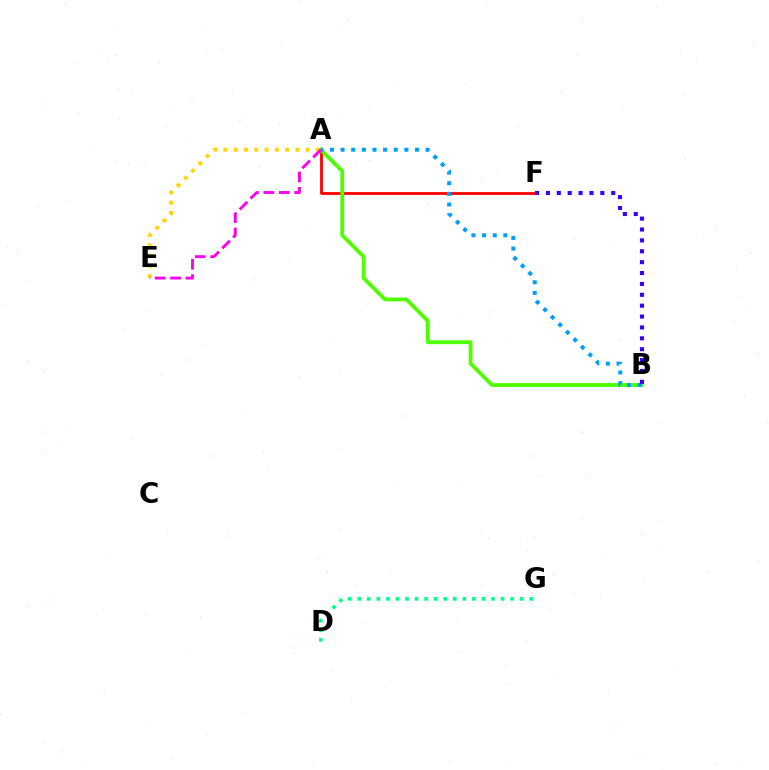{('A', 'F'): [{'color': '#ff0000', 'line_style': 'solid', 'thickness': 2.01}], ('A', 'B'): [{'color': '#4fff00', 'line_style': 'solid', 'thickness': 2.74}, {'color': '#009eff', 'line_style': 'dotted', 'thickness': 2.89}], ('D', 'G'): [{'color': '#00ff86', 'line_style': 'dotted', 'thickness': 2.6}], ('A', 'E'): [{'color': '#ffd500', 'line_style': 'dotted', 'thickness': 2.79}, {'color': '#ff00ed', 'line_style': 'dashed', 'thickness': 2.09}], ('B', 'F'): [{'color': '#3700ff', 'line_style': 'dotted', 'thickness': 2.96}]}